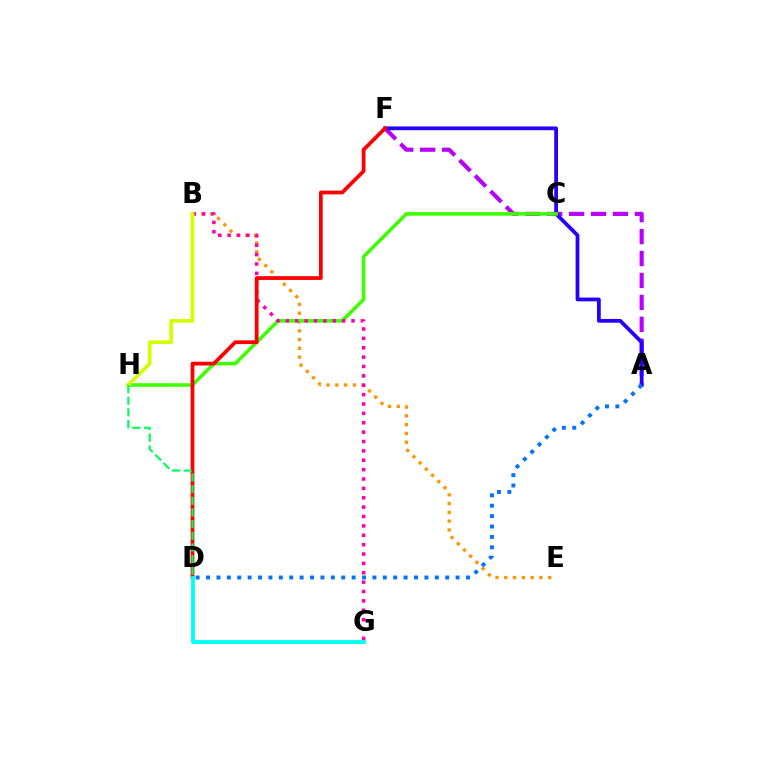{('B', 'E'): [{'color': '#ff9400', 'line_style': 'dotted', 'thickness': 2.39}], ('A', 'F'): [{'color': '#b900ff', 'line_style': 'dashed', 'thickness': 2.98}, {'color': '#2500ff', 'line_style': 'solid', 'thickness': 2.71}], ('C', 'H'): [{'color': '#3dff00', 'line_style': 'solid', 'thickness': 2.56}], ('B', 'G'): [{'color': '#ff00ac', 'line_style': 'dotted', 'thickness': 2.55}], ('D', 'F'): [{'color': '#ff0000', 'line_style': 'solid', 'thickness': 2.7}], ('D', 'G'): [{'color': '#00fff6', 'line_style': 'solid', 'thickness': 2.76}], ('A', 'D'): [{'color': '#0074ff', 'line_style': 'dotted', 'thickness': 2.83}], ('B', 'H'): [{'color': '#d1ff00', 'line_style': 'solid', 'thickness': 2.64}], ('D', 'H'): [{'color': '#00ff5c', 'line_style': 'dashed', 'thickness': 1.59}]}